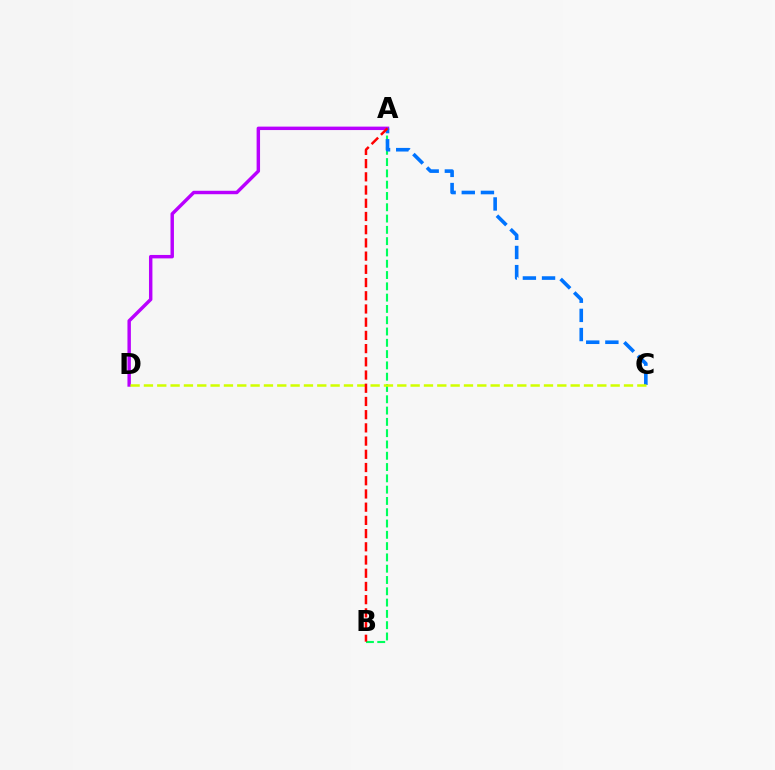{('A', 'B'): [{'color': '#00ff5c', 'line_style': 'dashed', 'thickness': 1.53}, {'color': '#ff0000', 'line_style': 'dashed', 'thickness': 1.79}], ('A', 'D'): [{'color': '#b900ff', 'line_style': 'solid', 'thickness': 2.47}], ('A', 'C'): [{'color': '#0074ff', 'line_style': 'dashed', 'thickness': 2.6}], ('C', 'D'): [{'color': '#d1ff00', 'line_style': 'dashed', 'thickness': 1.81}]}